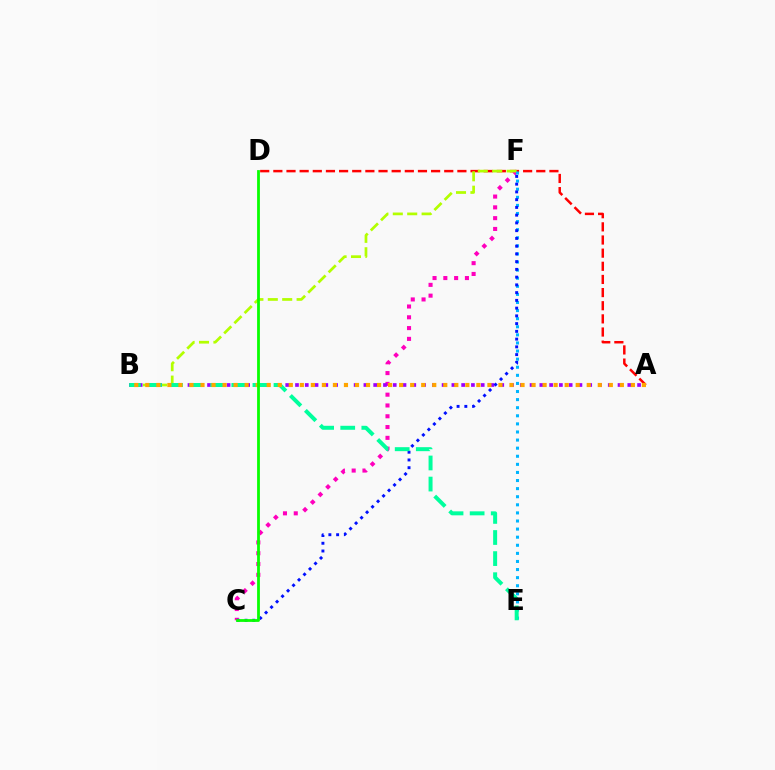{('A', 'D'): [{'color': '#ff0000', 'line_style': 'dashed', 'thickness': 1.79}], ('C', 'F'): [{'color': '#ff00bd', 'line_style': 'dotted', 'thickness': 2.93}, {'color': '#0010ff', 'line_style': 'dotted', 'thickness': 2.1}], ('B', 'F'): [{'color': '#b3ff00', 'line_style': 'dashed', 'thickness': 1.96}], ('A', 'B'): [{'color': '#9b00ff', 'line_style': 'dotted', 'thickness': 2.66}, {'color': '#ffa500', 'line_style': 'dotted', 'thickness': 3.0}], ('E', 'F'): [{'color': '#00b5ff', 'line_style': 'dotted', 'thickness': 2.2}], ('B', 'E'): [{'color': '#00ff9d', 'line_style': 'dashed', 'thickness': 2.87}], ('C', 'D'): [{'color': '#08ff00', 'line_style': 'solid', 'thickness': 2.01}]}